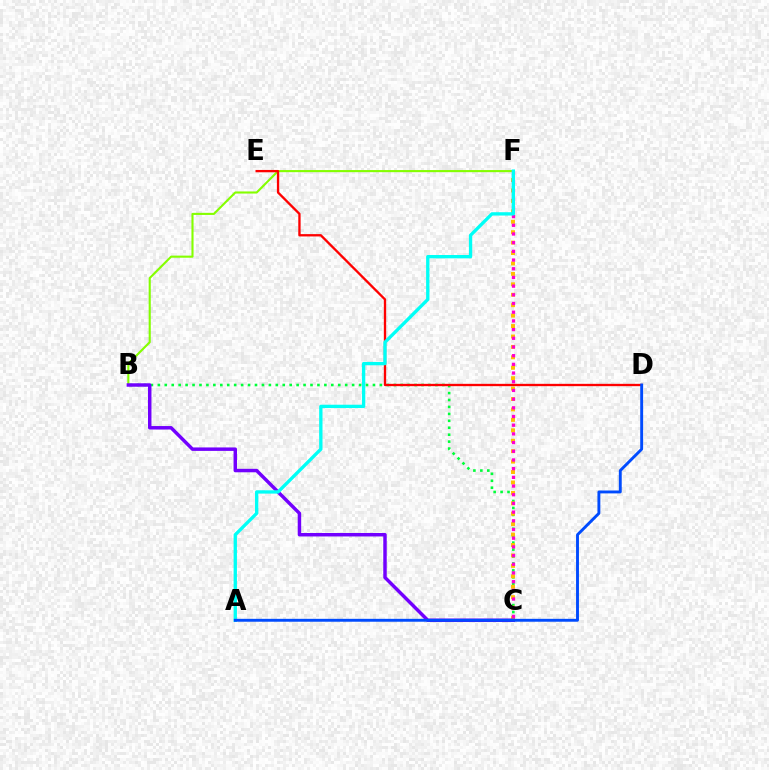{('B', 'C'): [{'color': '#00ff39', 'line_style': 'dotted', 'thickness': 1.89}, {'color': '#7200ff', 'line_style': 'solid', 'thickness': 2.49}], ('B', 'F'): [{'color': '#84ff00', 'line_style': 'solid', 'thickness': 1.52}], ('C', 'F'): [{'color': '#ffbd00', 'line_style': 'dotted', 'thickness': 2.83}, {'color': '#ff00cf', 'line_style': 'dotted', 'thickness': 2.36}], ('D', 'E'): [{'color': '#ff0000', 'line_style': 'solid', 'thickness': 1.68}], ('A', 'F'): [{'color': '#00fff6', 'line_style': 'solid', 'thickness': 2.4}], ('A', 'D'): [{'color': '#004bff', 'line_style': 'solid', 'thickness': 2.09}]}